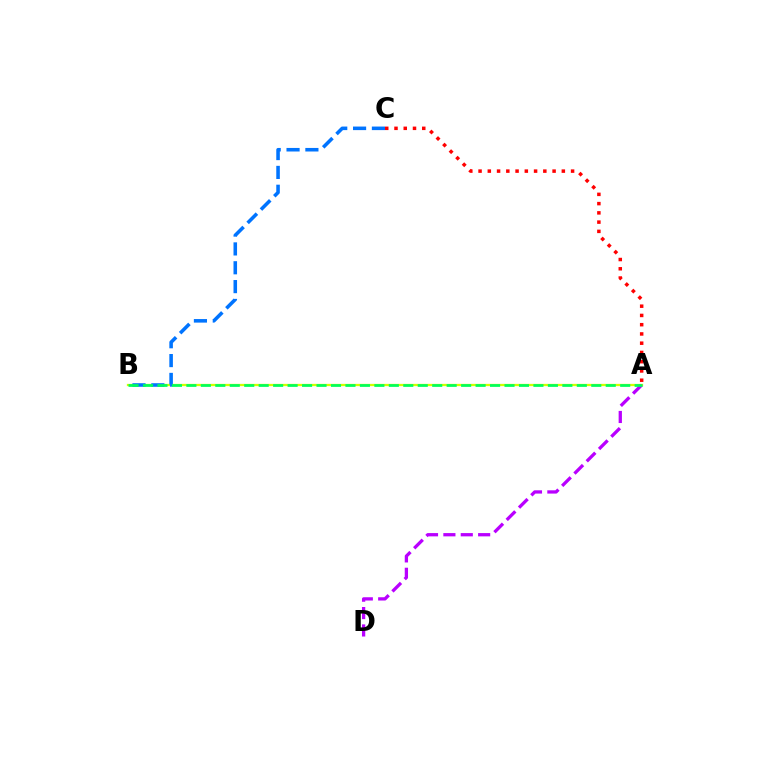{('A', 'B'): [{'color': '#d1ff00', 'line_style': 'solid', 'thickness': 1.64}, {'color': '#00ff5c', 'line_style': 'dashed', 'thickness': 1.96}], ('A', 'C'): [{'color': '#ff0000', 'line_style': 'dotted', 'thickness': 2.51}], ('A', 'D'): [{'color': '#b900ff', 'line_style': 'dashed', 'thickness': 2.36}], ('B', 'C'): [{'color': '#0074ff', 'line_style': 'dashed', 'thickness': 2.56}]}